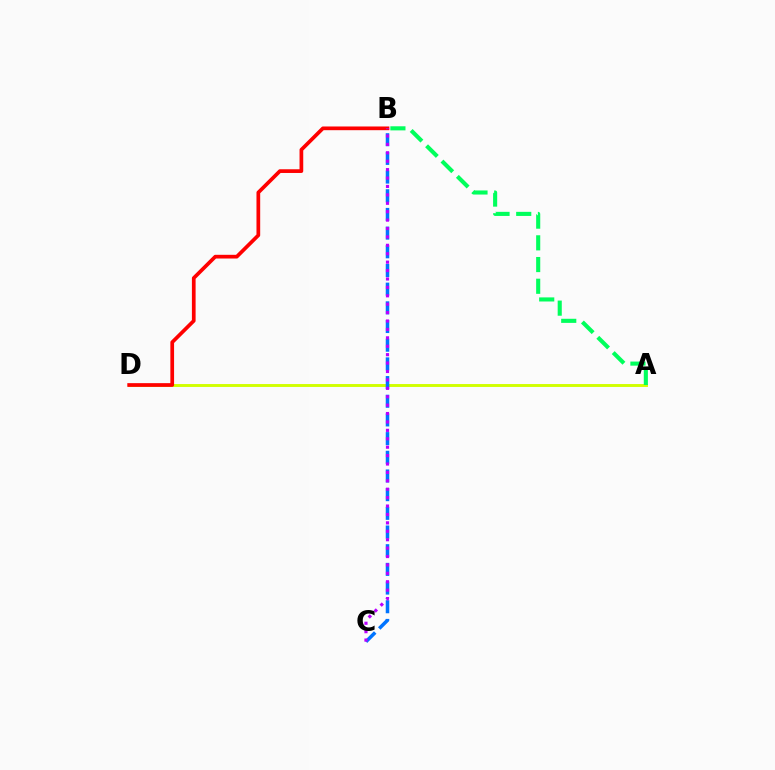{('A', 'D'): [{'color': '#d1ff00', 'line_style': 'solid', 'thickness': 2.09}], ('B', 'C'): [{'color': '#0074ff', 'line_style': 'dashed', 'thickness': 2.54}, {'color': '#b900ff', 'line_style': 'dotted', 'thickness': 2.29}], ('B', 'D'): [{'color': '#ff0000', 'line_style': 'solid', 'thickness': 2.67}], ('A', 'B'): [{'color': '#00ff5c', 'line_style': 'dashed', 'thickness': 2.95}]}